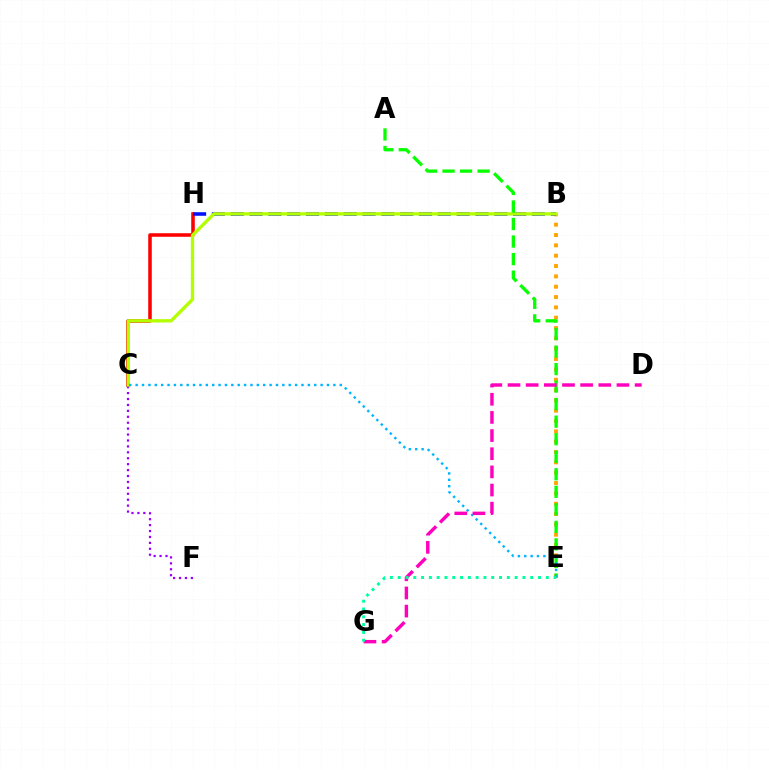{('C', 'H'): [{'color': '#ff0000', 'line_style': 'solid', 'thickness': 2.55}], ('B', 'E'): [{'color': '#ffa500', 'line_style': 'dotted', 'thickness': 2.81}], ('C', 'F'): [{'color': '#9b00ff', 'line_style': 'dotted', 'thickness': 1.61}], ('B', 'H'): [{'color': '#0010ff', 'line_style': 'dashed', 'thickness': 2.56}], ('B', 'C'): [{'color': '#b3ff00', 'line_style': 'solid', 'thickness': 2.4}], ('A', 'E'): [{'color': '#08ff00', 'line_style': 'dashed', 'thickness': 2.38}], ('C', 'E'): [{'color': '#00b5ff', 'line_style': 'dotted', 'thickness': 1.73}], ('D', 'G'): [{'color': '#ff00bd', 'line_style': 'dashed', 'thickness': 2.47}], ('E', 'G'): [{'color': '#00ff9d', 'line_style': 'dotted', 'thickness': 2.12}]}